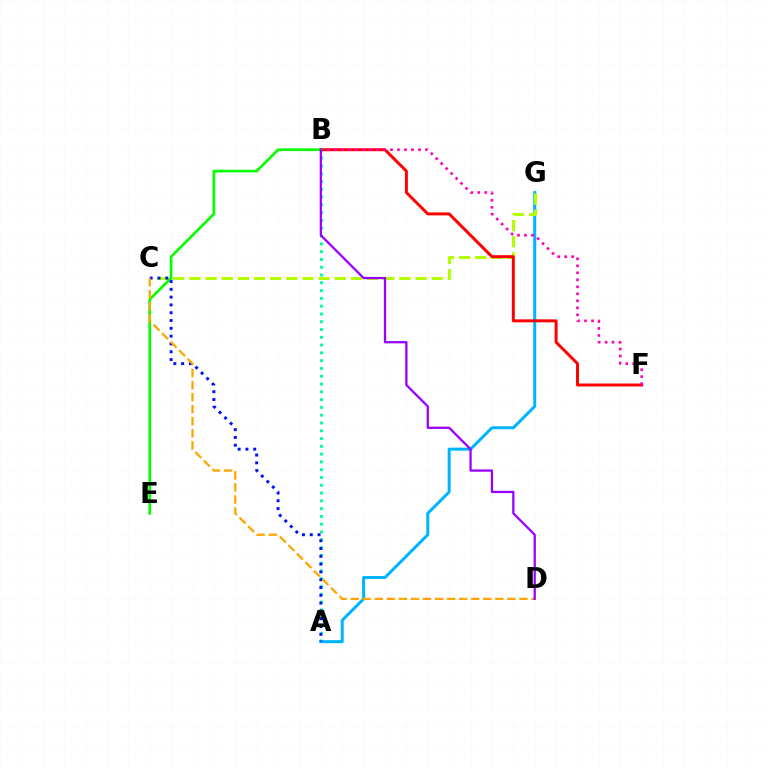{('A', 'B'): [{'color': '#00ff9d', 'line_style': 'dotted', 'thickness': 2.12}], ('A', 'G'): [{'color': '#00b5ff', 'line_style': 'solid', 'thickness': 2.17}], ('C', 'G'): [{'color': '#b3ff00', 'line_style': 'dashed', 'thickness': 2.19}], ('B', 'F'): [{'color': '#ff0000', 'line_style': 'solid', 'thickness': 2.13}, {'color': '#ff00bd', 'line_style': 'dotted', 'thickness': 1.9}], ('B', 'E'): [{'color': '#08ff00', 'line_style': 'solid', 'thickness': 1.94}], ('A', 'C'): [{'color': '#0010ff', 'line_style': 'dotted', 'thickness': 2.12}], ('C', 'D'): [{'color': '#ffa500', 'line_style': 'dashed', 'thickness': 1.64}], ('B', 'D'): [{'color': '#9b00ff', 'line_style': 'solid', 'thickness': 1.63}]}